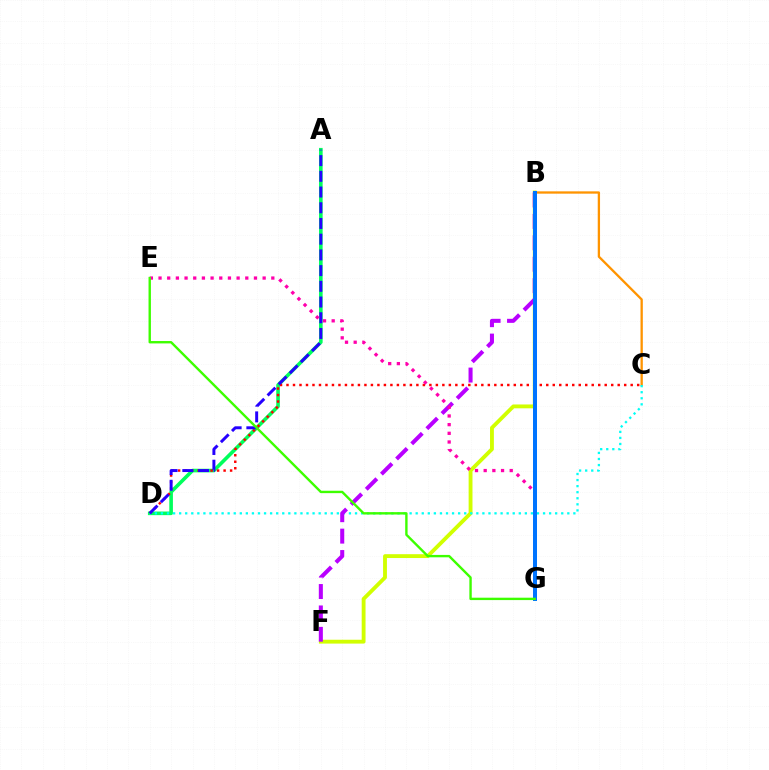{('B', 'F'): [{'color': '#d1ff00', 'line_style': 'solid', 'thickness': 2.77}, {'color': '#b900ff', 'line_style': 'dashed', 'thickness': 2.91}], ('B', 'C'): [{'color': '#ff9400', 'line_style': 'solid', 'thickness': 1.66}], ('A', 'D'): [{'color': '#00ff5c', 'line_style': 'solid', 'thickness': 2.6}, {'color': '#2500ff', 'line_style': 'dashed', 'thickness': 2.13}], ('C', 'D'): [{'color': '#ff0000', 'line_style': 'dotted', 'thickness': 1.76}, {'color': '#00fff6', 'line_style': 'dotted', 'thickness': 1.65}], ('E', 'G'): [{'color': '#ff00ac', 'line_style': 'dotted', 'thickness': 2.36}, {'color': '#3dff00', 'line_style': 'solid', 'thickness': 1.72}], ('B', 'G'): [{'color': '#0074ff', 'line_style': 'solid', 'thickness': 2.88}]}